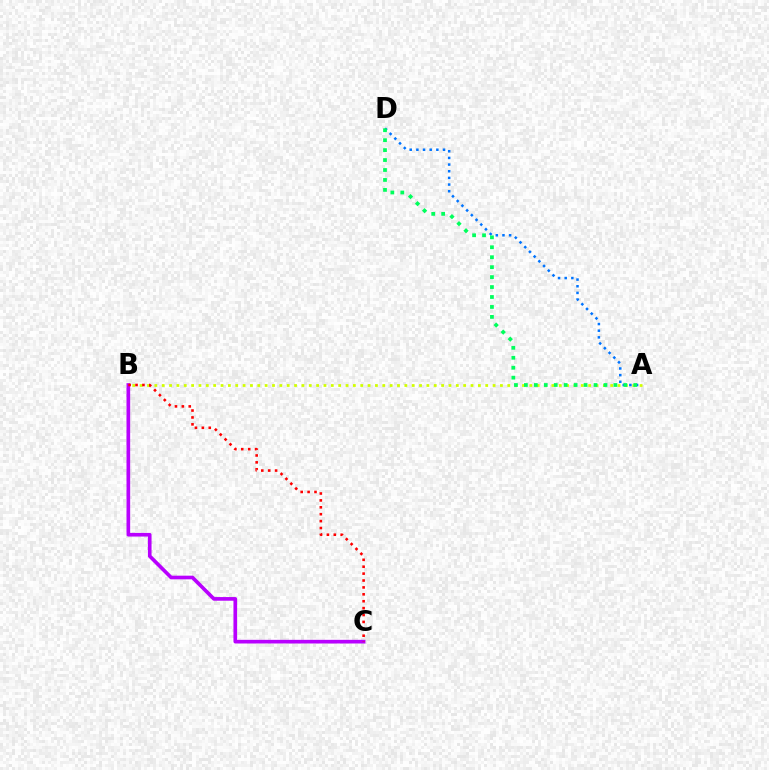{('A', 'B'): [{'color': '#d1ff00', 'line_style': 'dotted', 'thickness': 2.0}], ('B', 'C'): [{'color': '#b900ff', 'line_style': 'solid', 'thickness': 2.63}, {'color': '#ff0000', 'line_style': 'dotted', 'thickness': 1.87}], ('A', 'D'): [{'color': '#0074ff', 'line_style': 'dotted', 'thickness': 1.81}, {'color': '#00ff5c', 'line_style': 'dotted', 'thickness': 2.7}]}